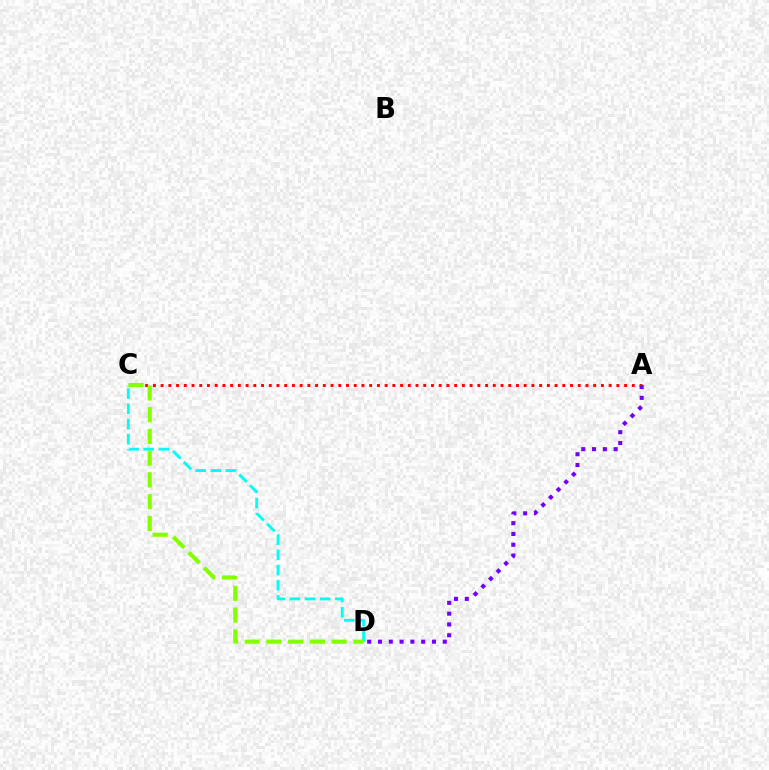{('A', 'C'): [{'color': '#ff0000', 'line_style': 'dotted', 'thickness': 2.1}], ('C', 'D'): [{'color': '#00fff6', 'line_style': 'dashed', 'thickness': 2.06}, {'color': '#84ff00', 'line_style': 'dashed', 'thickness': 2.95}], ('A', 'D'): [{'color': '#7200ff', 'line_style': 'dotted', 'thickness': 2.93}]}